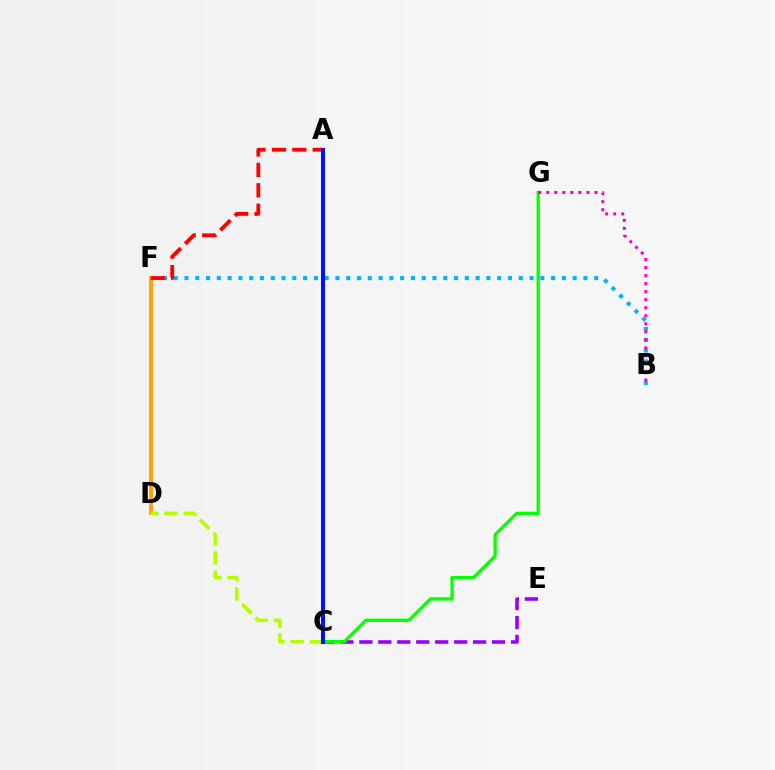{('B', 'F'): [{'color': '#00b5ff', 'line_style': 'dotted', 'thickness': 2.93}], ('C', 'E'): [{'color': '#9b00ff', 'line_style': 'dashed', 'thickness': 2.58}], ('A', 'C'): [{'color': '#00ff9d', 'line_style': 'dotted', 'thickness': 2.86}, {'color': '#0010ff', 'line_style': 'solid', 'thickness': 2.89}], ('C', 'G'): [{'color': '#08ff00', 'line_style': 'solid', 'thickness': 2.37}], ('D', 'F'): [{'color': '#ffa500', 'line_style': 'solid', 'thickness': 2.83}], ('A', 'F'): [{'color': '#ff0000', 'line_style': 'dashed', 'thickness': 2.77}], ('C', 'D'): [{'color': '#b3ff00', 'line_style': 'dashed', 'thickness': 2.6}], ('B', 'G'): [{'color': '#ff00bd', 'line_style': 'dotted', 'thickness': 2.18}]}